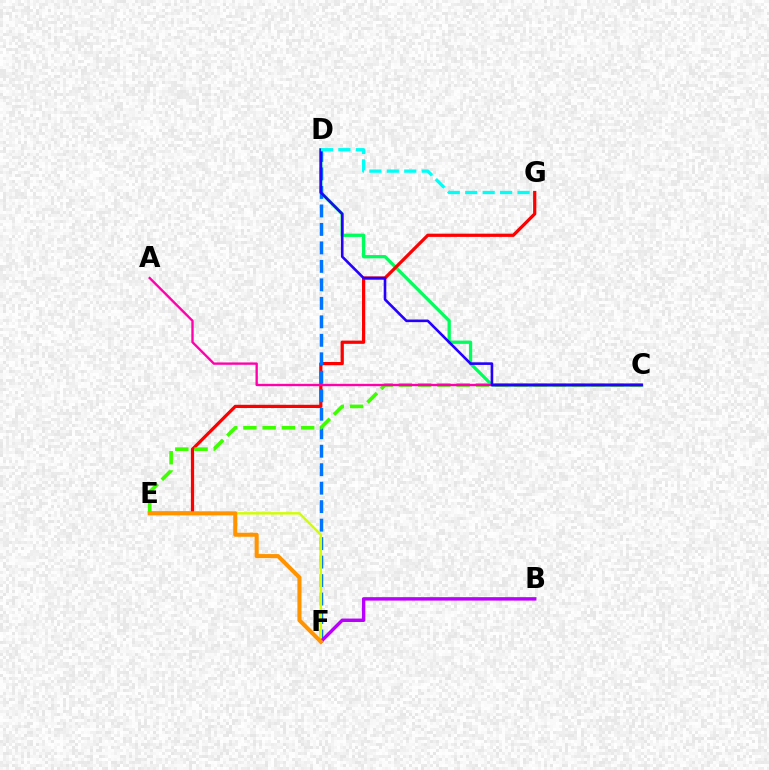{('C', 'D'): [{'color': '#00ff5c', 'line_style': 'solid', 'thickness': 2.36}, {'color': '#2500ff', 'line_style': 'solid', 'thickness': 1.88}], ('E', 'G'): [{'color': '#ff0000', 'line_style': 'solid', 'thickness': 2.32}], ('D', 'F'): [{'color': '#0074ff', 'line_style': 'dashed', 'thickness': 2.51}], ('E', 'F'): [{'color': '#d1ff00', 'line_style': 'solid', 'thickness': 1.75}, {'color': '#ff9400', 'line_style': 'solid', 'thickness': 2.94}], ('C', 'E'): [{'color': '#3dff00', 'line_style': 'dashed', 'thickness': 2.61}], ('A', 'C'): [{'color': '#ff00ac', 'line_style': 'solid', 'thickness': 1.69}], ('B', 'F'): [{'color': '#b900ff', 'line_style': 'solid', 'thickness': 2.48}], ('D', 'G'): [{'color': '#00fff6', 'line_style': 'dashed', 'thickness': 2.37}]}